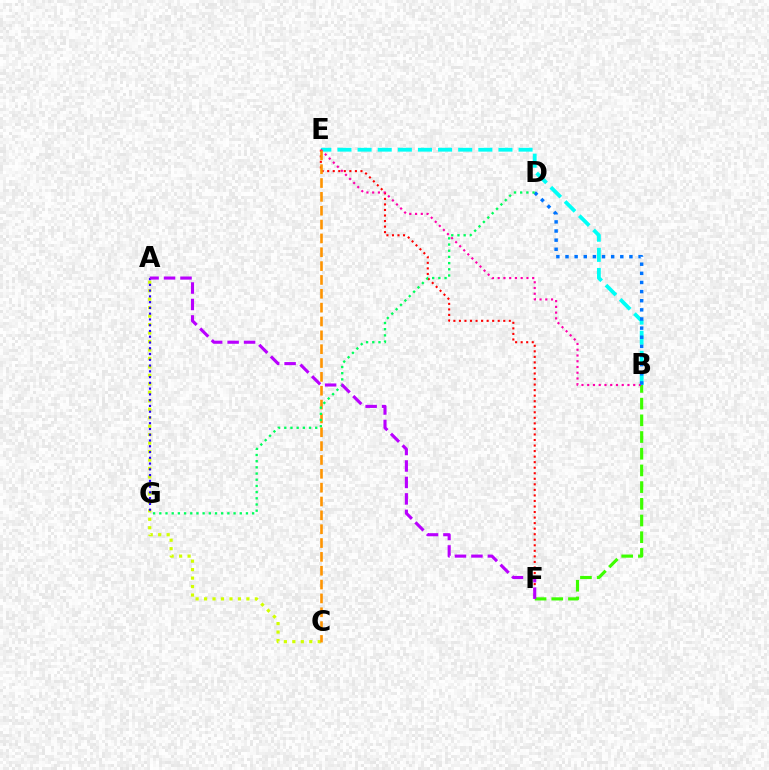{('A', 'C'): [{'color': '#d1ff00', 'line_style': 'dotted', 'thickness': 2.3}], ('B', 'E'): [{'color': '#00fff6', 'line_style': 'dashed', 'thickness': 2.73}, {'color': '#ff00ac', 'line_style': 'dotted', 'thickness': 1.56}], ('B', 'F'): [{'color': '#3dff00', 'line_style': 'dashed', 'thickness': 2.27}], ('E', 'F'): [{'color': '#ff0000', 'line_style': 'dotted', 'thickness': 1.51}], ('A', 'G'): [{'color': '#2500ff', 'line_style': 'dotted', 'thickness': 1.57}], ('B', 'D'): [{'color': '#0074ff', 'line_style': 'dotted', 'thickness': 2.48}], ('C', 'E'): [{'color': '#ff9400', 'line_style': 'dashed', 'thickness': 1.88}], ('D', 'G'): [{'color': '#00ff5c', 'line_style': 'dotted', 'thickness': 1.68}], ('A', 'F'): [{'color': '#b900ff', 'line_style': 'dashed', 'thickness': 2.24}]}